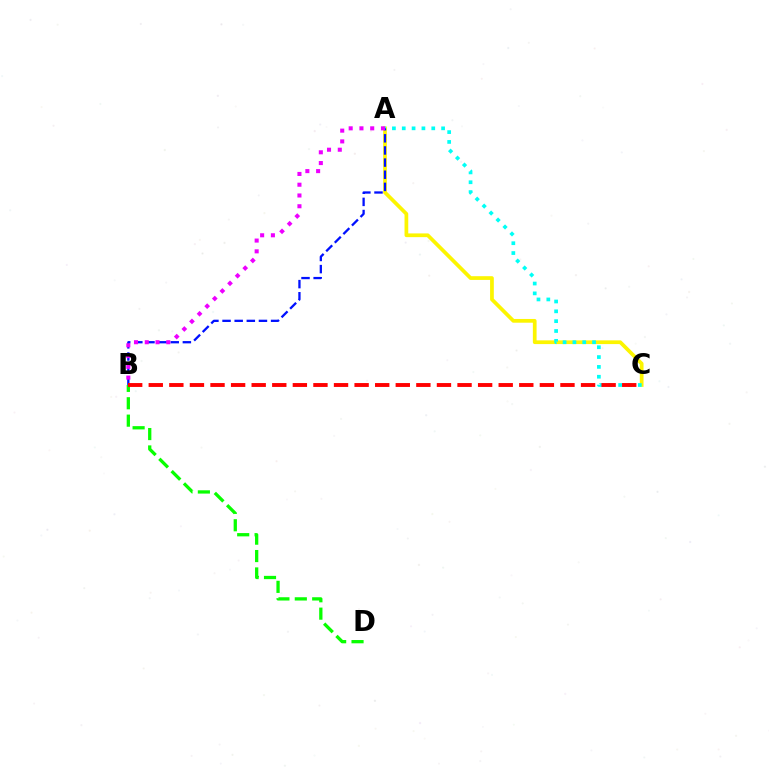{('A', 'C'): [{'color': '#fcf500', 'line_style': 'solid', 'thickness': 2.68}, {'color': '#00fff6', 'line_style': 'dotted', 'thickness': 2.67}], ('A', 'B'): [{'color': '#0010ff', 'line_style': 'dashed', 'thickness': 1.65}, {'color': '#ee00ff', 'line_style': 'dotted', 'thickness': 2.92}], ('B', 'D'): [{'color': '#08ff00', 'line_style': 'dashed', 'thickness': 2.36}], ('B', 'C'): [{'color': '#ff0000', 'line_style': 'dashed', 'thickness': 2.8}]}